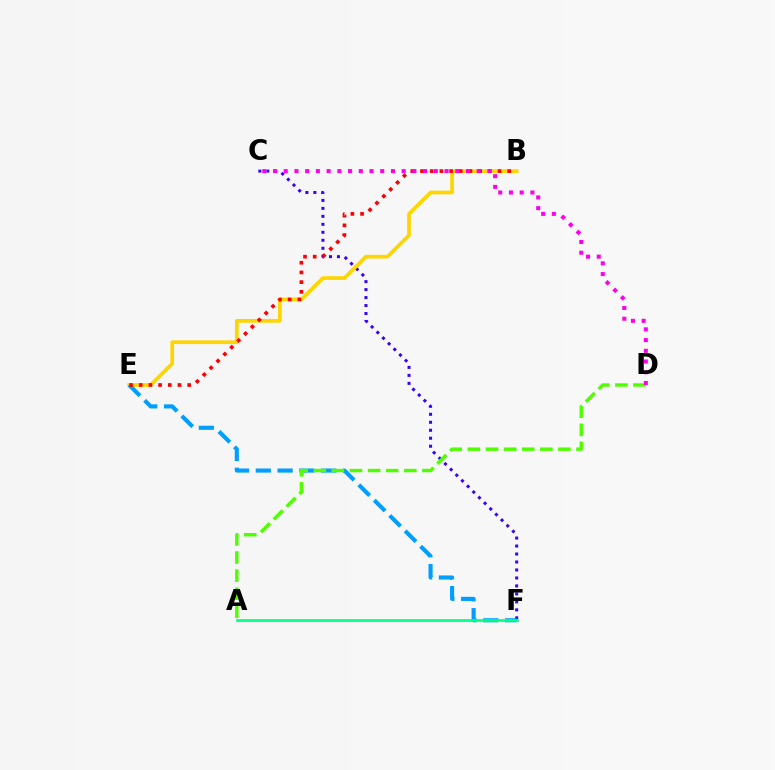{('C', 'F'): [{'color': '#3700ff', 'line_style': 'dotted', 'thickness': 2.17}], ('B', 'E'): [{'color': '#ffd500', 'line_style': 'solid', 'thickness': 2.65}, {'color': '#ff0000', 'line_style': 'dotted', 'thickness': 2.63}], ('E', 'F'): [{'color': '#009eff', 'line_style': 'dashed', 'thickness': 2.96}], ('A', 'D'): [{'color': '#4fff00', 'line_style': 'dashed', 'thickness': 2.46}], ('C', 'D'): [{'color': '#ff00ed', 'line_style': 'dotted', 'thickness': 2.91}], ('A', 'F'): [{'color': '#00ff86', 'line_style': 'solid', 'thickness': 1.9}]}